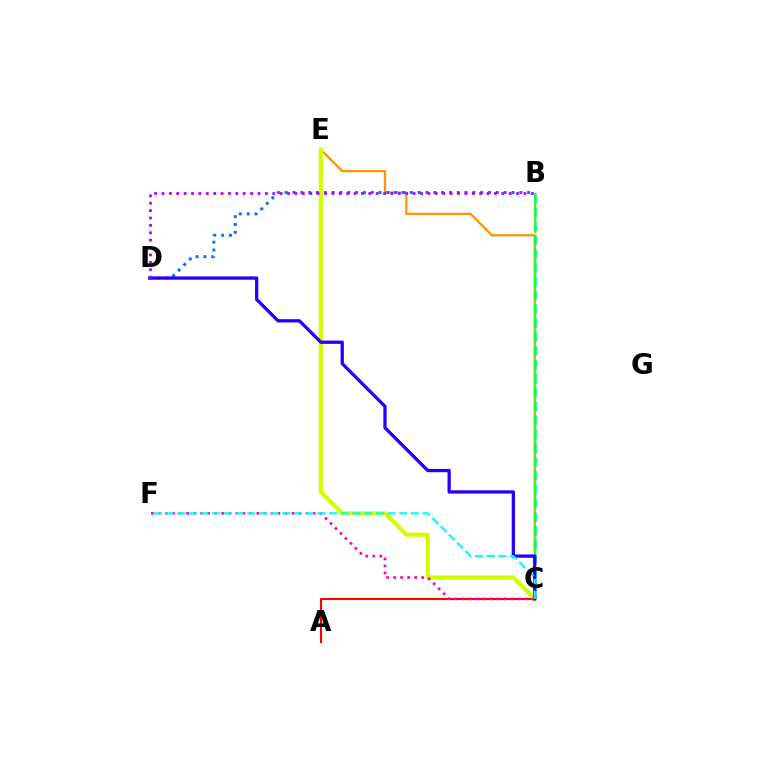{('C', 'E'): [{'color': '#ff9400', 'line_style': 'solid', 'thickness': 1.62}, {'color': '#d1ff00', 'line_style': 'solid', 'thickness': 2.99}], ('B', 'C'): [{'color': '#3dff00', 'line_style': 'dashed', 'thickness': 1.51}, {'color': '#00ff5c', 'line_style': 'dashed', 'thickness': 1.88}], ('A', 'C'): [{'color': '#ff0000', 'line_style': 'solid', 'thickness': 1.52}], ('B', 'D'): [{'color': '#0074ff', 'line_style': 'dotted', 'thickness': 2.12}, {'color': '#b900ff', 'line_style': 'dotted', 'thickness': 2.01}], ('C', 'F'): [{'color': '#ff00ac', 'line_style': 'dotted', 'thickness': 1.91}, {'color': '#00fff6', 'line_style': 'dashed', 'thickness': 1.59}], ('C', 'D'): [{'color': '#2500ff', 'line_style': 'solid', 'thickness': 2.37}]}